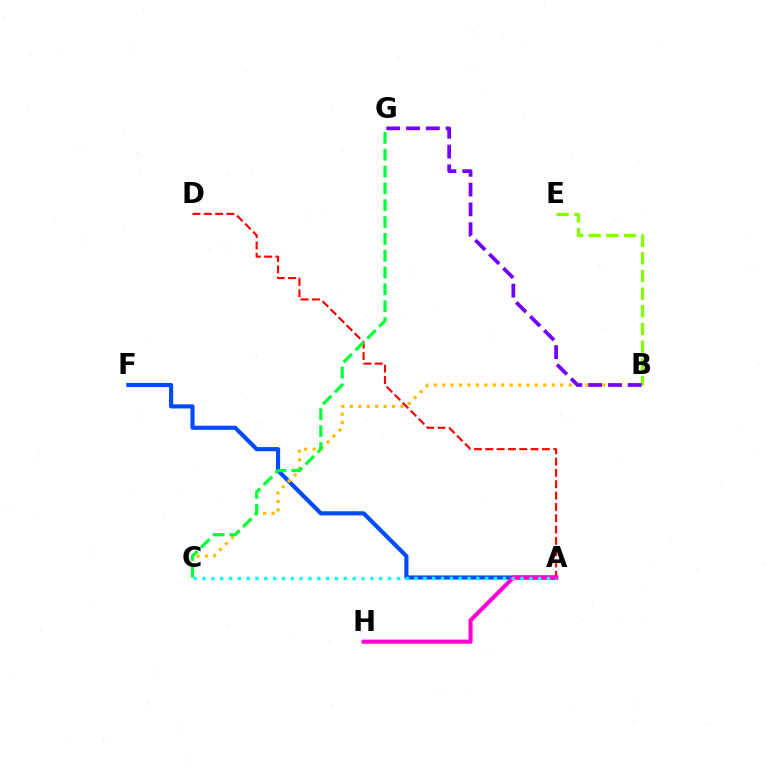{('A', 'F'): [{'color': '#004bff', 'line_style': 'solid', 'thickness': 2.99}], ('B', 'C'): [{'color': '#ffbd00', 'line_style': 'dotted', 'thickness': 2.29}], ('A', 'D'): [{'color': '#ff0000', 'line_style': 'dashed', 'thickness': 1.54}], ('A', 'H'): [{'color': '#ff00cf', 'line_style': 'solid', 'thickness': 2.95}], ('B', 'E'): [{'color': '#84ff00', 'line_style': 'dashed', 'thickness': 2.4}], ('B', 'G'): [{'color': '#7200ff', 'line_style': 'dashed', 'thickness': 2.69}], ('C', 'G'): [{'color': '#00ff39', 'line_style': 'dashed', 'thickness': 2.29}], ('A', 'C'): [{'color': '#00fff6', 'line_style': 'dotted', 'thickness': 2.4}]}